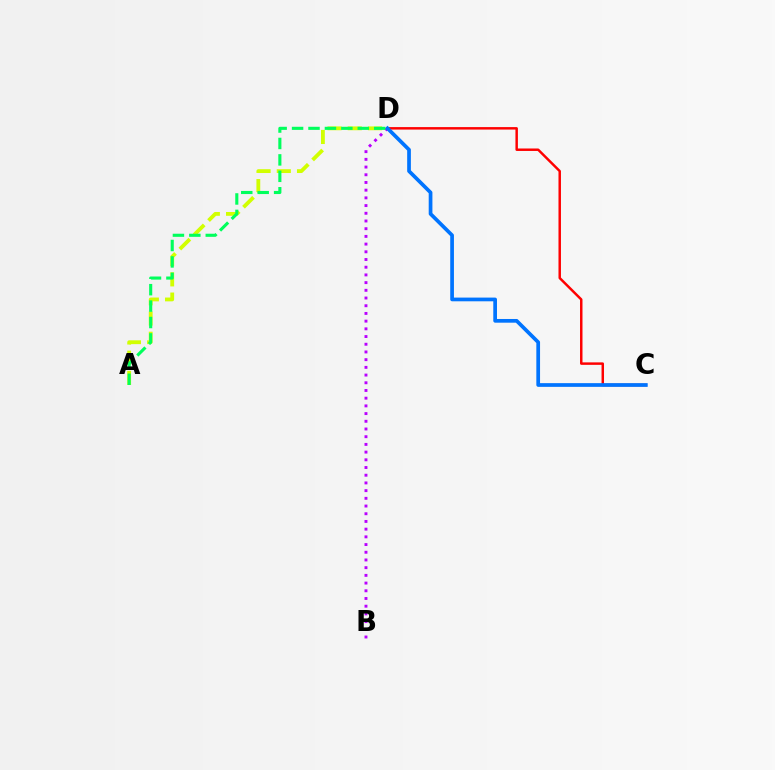{('A', 'D'): [{'color': '#d1ff00', 'line_style': 'dashed', 'thickness': 2.75}, {'color': '#00ff5c', 'line_style': 'dashed', 'thickness': 2.23}], ('C', 'D'): [{'color': '#ff0000', 'line_style': 'solid', 'thickness': 1.78}, {'color': '#0074ff', 'line_style': 'solid', 'thickness': 2.67}], ('B', 'D'): [{'color': '#b900ff', 'line_style': 'dotted', 'thickness': 2.09}]}